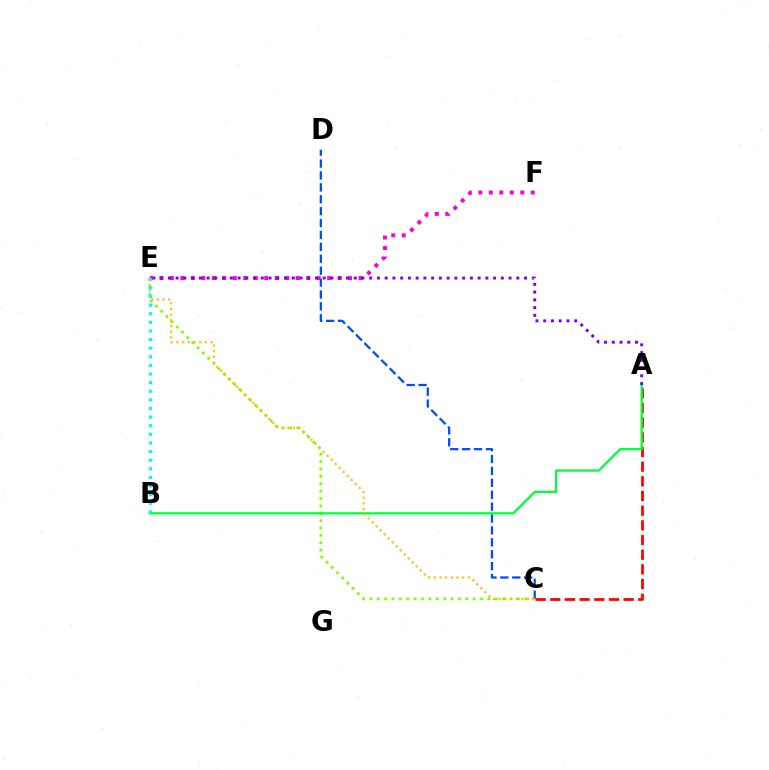{('A', 'C'): [{'color': '#ff0000', 'line_style': 'dashed', 'thickness': 1.99}], ('C', 'E'): [{'color': '#84ff00', 'line_style': 'dotted', 'thickness': 2.0}, {'color': '#ffbd00', 'line_style': 'dotted', 'thickness': 1.54}], ('C', 'D'): [{'color': '#004bff', 'line_style': 'dashed', 'thickness': 1.62}], ('A', 'B'): [{'color': '#00ff39', 'line_style': 'solid', 'thickness': 1.64}], ('E', 'F'): [{'color': '#ff00cf', 'line_style': 'dotted', 'thickness': 2.85}], ('A', 'E'): [{'color': '#7200ff', 'line_style': 'dotted', 'thickness': 2.1}], ('B', 'E'): [{'color': '#00fff6', 'line_style': 'dotted', 'thickness': 2.34}]}